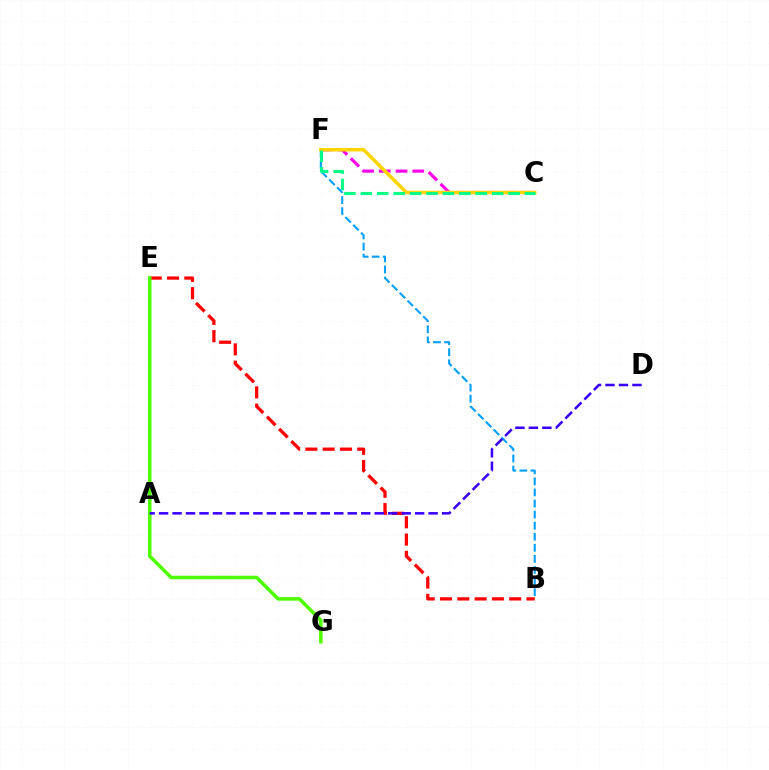{('B', 'E'): [{'color': '#ff0000', 'line_style': 'dashed', 'thickness': 2.35}], ('B', 'F'): [{'color': '#009eff', 'line_style': 'dashed', 'thickness': 1.5}], ('C', 'F'): [{'color': '#ff00ed', 'line_style': 'dashed', 'thickness': 2.27}, {'color': '#ffd500', 'line_style': 'solid', 'thickness': 2.52}, {'color': '#00ff86', 'line_style': 'dashed', 'thickness': 2.23}], ('E', 'G'): [{'color': '#4fff00', 'line_style': 'solid', 'thickness': 2.56}], ('A', 'D'): [{'color': '#3700ff', 'line_style': 'dashed', 'thickness': 1.83}]}